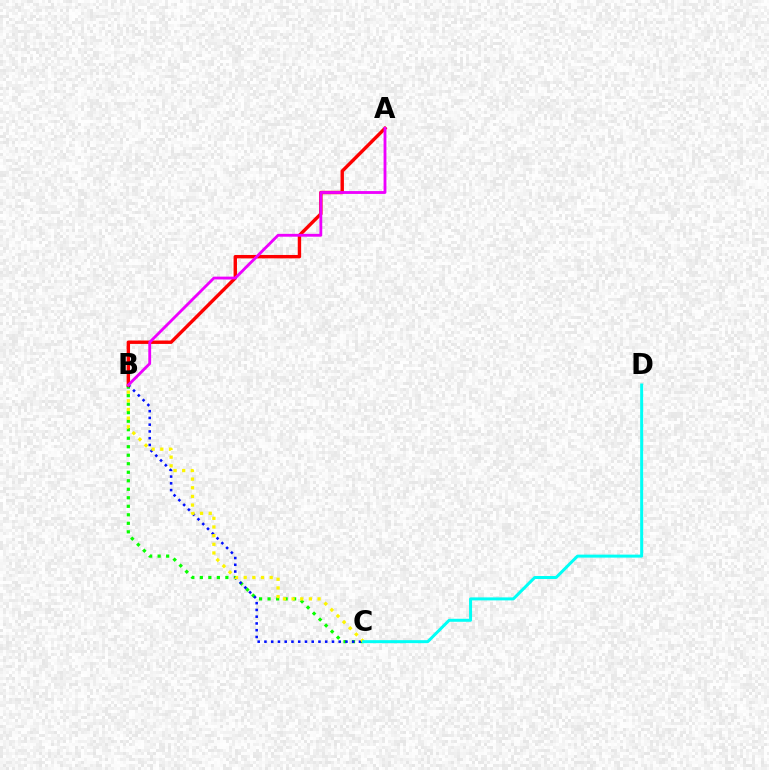{('B', 'C'): [{'color': '#08ff00', 'line_style': 'dotted', 'thickness': 2.31}, {'color': '#0010ff', 'line_style': 'dotted', 'thickness': 1.83}, {'color': '#fcf500', 'line_style': 'dotted', 'thickness': 2.35}], ('A', 'B'): [{'color': '#ff0000', 'line_style': 'solid', 'thickness': 2.45}, {'color': '#ee00ff', 'line_style': 'solid', 'thickness': 2.05}], ('C', 'D'): [{'color': '#00fff6', 'line_style': 'solid', 'thickness': 2.15}]}